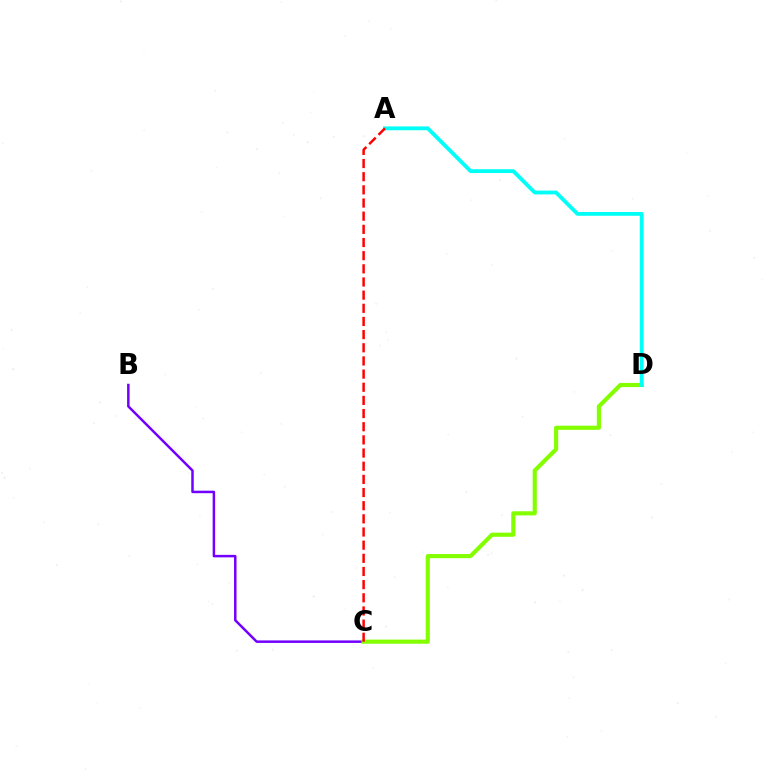{('B', 'C'): [{'color': '#7200ff', 'line_style': 'solid', 'thickness': 1.8}], ('C', 'D'): [{'color': '#84ff00', 'line_style': 'solid', 'thickness': 2.99}], ('A', 'D'): [{'color': '#00fff6', 'line_style': 'solid', 'thickness': 2.75}], ('A', 'C'): [{'color': '#ff0000', 'line_style': 'dashed', 'thickness': 1.79}]}